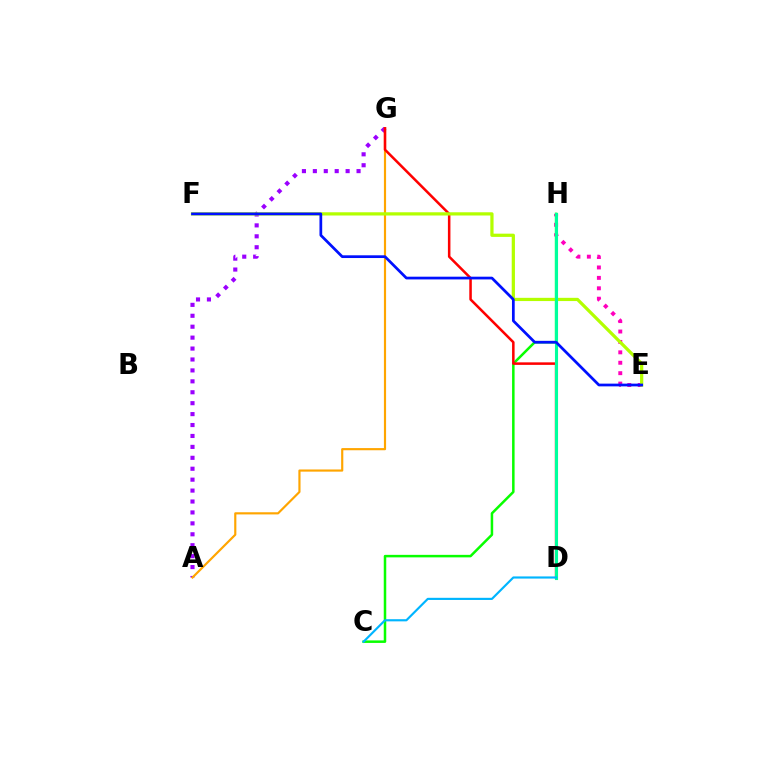{('A', 'G'): [{'color': '#9b00ff', 'line_style': 'dotted', 'thickness': 2.97}, {'color': '#ffa500', 'line_style': 'solid', 'thickness': 1.56}], ('E', 'H'): [{'color': '#ff00bd', 'line_style': 'dotted', 'thickness': 2.83}], ('C', 'H'): [{'color': '#08ff00', 'line_style': 'solid', 'thickness': 1.81}], ('D', 'G'): [{'color': '#ff0000', 'line_style': 'solid', 'thickness': 1.82}], ('E', 'F'): [{'color': '#b3ff00', 'line_style': 'solid', 'thickness': 2.33}, {'color': '#0010ff', 'line_style': 'solid', 'thickness': 1.97}], ('D', 'H'): [{'color': '#00ff9d', 'line_style': 'solid', 'thickness': 2.23}], ('C', 'D'): [{'color': '#00b5ff', 'line_style': 'solid', 'thickness': 1.55}]}